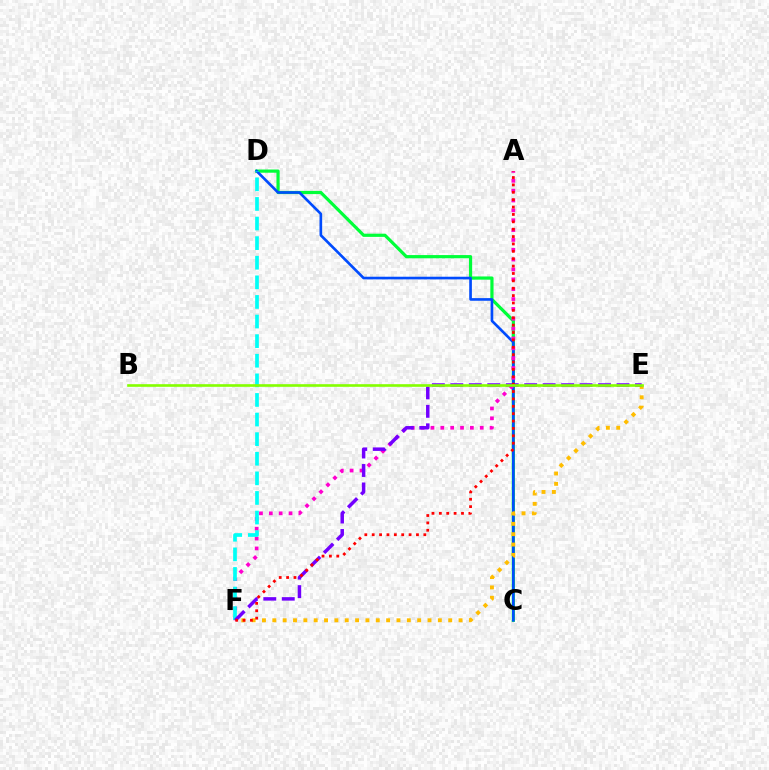{('C', 'D'): [{'color': '#00ff39', 'line_style': 'solid', 'thickness': 2.3}, {'color': '#004bff', 'line_style': 'solid', 'thickness': 1.91}], ('A', 'F'): [{'color': '#ff00cf', 'line_style': 'dotted', 'thickness': 2.68}, {'color': '#ff0000', 'line_style': 'dotted', 'thickness': 2.0}], ('E', 'F'): [{'color': '#ffbd00', 'line_style': 'dotted', 'thickness': 2.81}, {'color': '#7200ff', 'line_style': 'dashed', 'thickness': 2.51}], ('D', 'F'): [{'color': '#00fff6', 'line_style': 'dashed', 'thickness': 2.66}], ('B', 'E'): [{'color': '#84ff00', 'line_style': 'solid', 'thickness': 1.9}]}